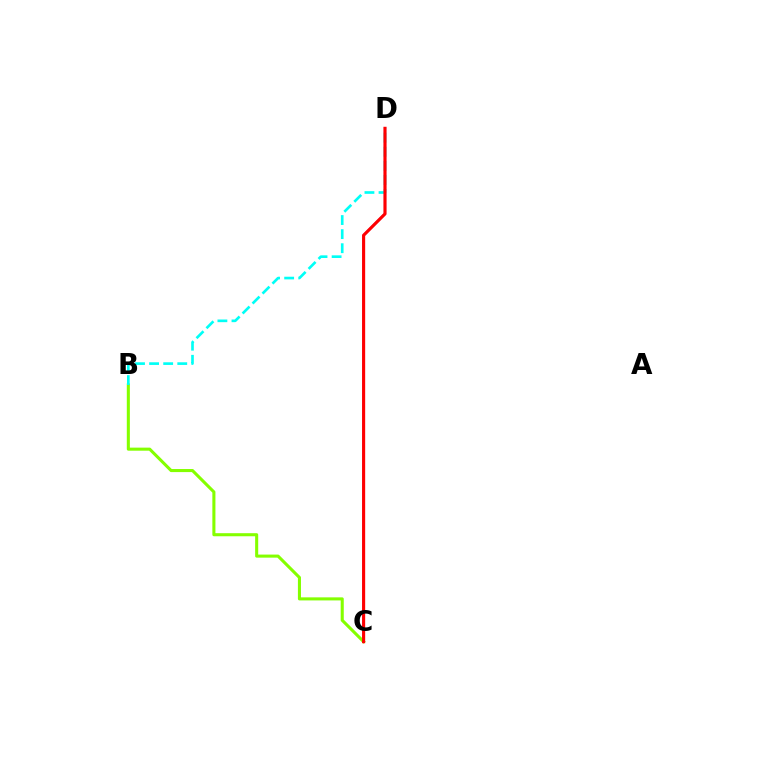{('C', 'D'): [{'color': '#7200ff', 'line_style': 'solid', 'thickness': 1.53}, {'color': '#ff0000', 'line_style': 'solid', 'thickness': 2.24}], ('B', 'C'): [{'color': '#84ff00', 'line_style': 'solid', 'thickness': 2.21}], ('B', 'D'): [{'color': '#00fff6', 'line_style': 'dashed', 'thickness': 1.91}]}